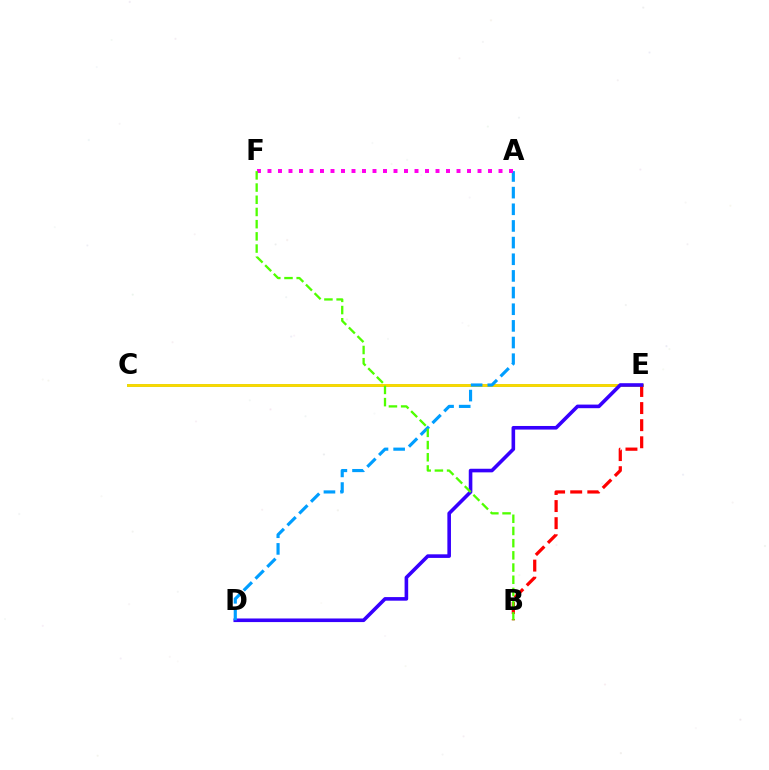{('C', 'E'): [{'color': '#00ff86', 'line_style': 'solid', 'thickness': 2.02}, {'color': '#ffd500', 'line_style': 'solid', 'thickness': 2.04}], ('B', 'E'): [{'color': '#ff0000', 'line_style': 'dashed', 'thickness': 2.32}], ('D', 'E'): [{'color': '#3700ff', 'line_style': 'solid', 'thickness': 2.59}], ('A', 'D'): [{'color': '#009eff', 'line_style': 'dashed', 'thickness': 2.26}], ('A', 'F'): [{'color': '#ff00ed', 'line_style': 'dotted', 'thickness': 2.85}], ('B', 'F'): [{'color': '#4fff00', 'line_style': 'dashed', 'thickness': 1.66}]}